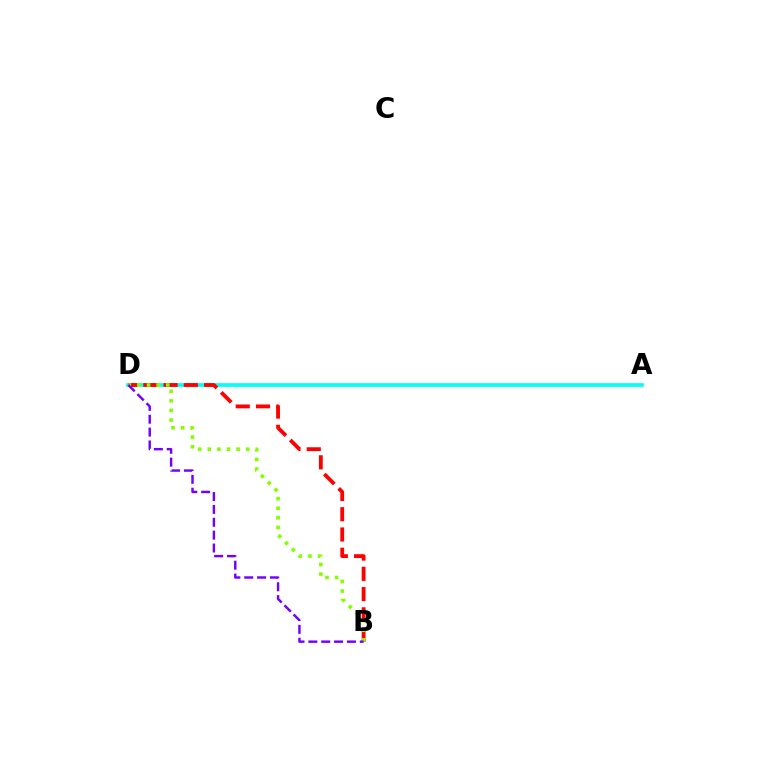{('A', 'D'): [{'color': '#00fff6', 'line_style': 'solid', 'thickness': 2.64}], ('B', 'D'): [{'color': '#ff0000', 'line_style': 'dashed', 'thickness': 2.75}, {'color': '#84ff00', 'line_style': 'dotted', 'thickness': 2.61}, {'color': '#7200ff', 'line_style': 'dashed', 'thickness': 1.75}]}